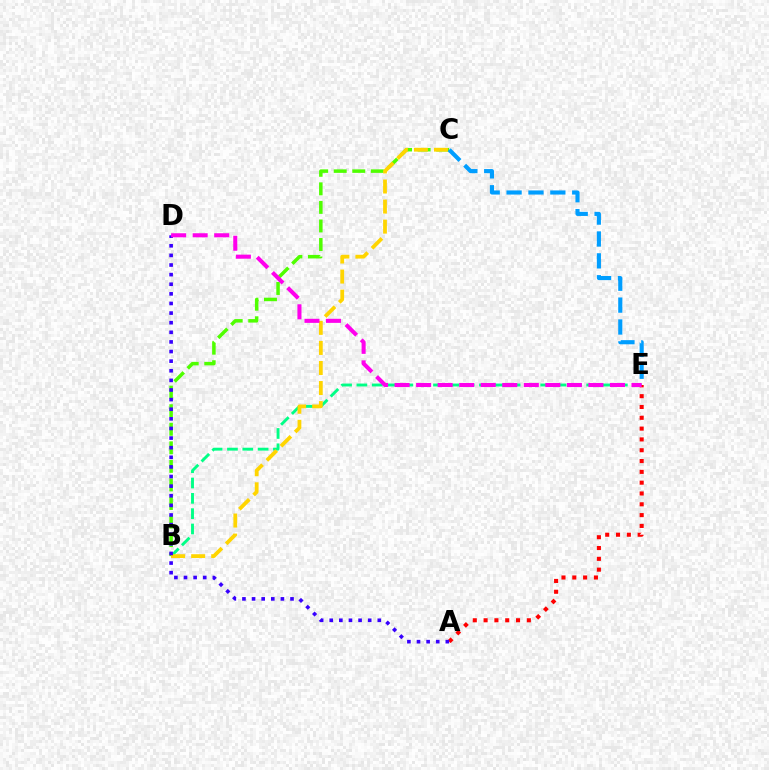{('B', 'E'): [{'color': '#00ff86', 'line_style': 'dashed', 'thickness': 2.08}], ('A', 'E'): [{'color': '#ff0000', 'line_style': 'dotted', 'thickness': 2.94}], ('B', 'C'): [{'color': '#4fff00', 'line_style': 'dashed', 'thickness': 2.52}, {'color': '#ffd500', 'line_style': 'dashed', 'thickness': 2.72}], ('A', 'D'): [{'color': '#3700ff', 'line_style': 'dotted', 'thickness': 2.61}], ('C', 'E'): [{'color': '#009eff', 'line_style': 'dashed', 'thickness': 2.97}], ('D', 'E'): [{'color': '#ff00ed', 'line_style': 'dashed', 'thickness': 2.93}]}